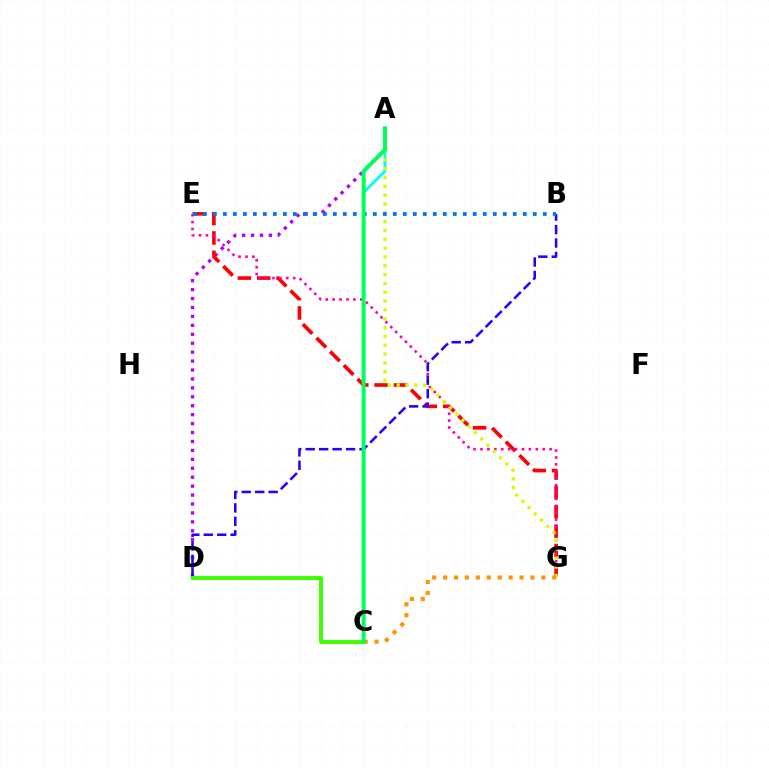{('A', 'D'): [{'color': '#b900ff', 'line_style': 'dotted', 'thickness': 2.43}], ('E', 'G'): [{'color': '#ff0000', 'line_style': 'dashed', 'thickness': 2.63}, {'color': '#ff00ac', 'line_style': 'dotted', 'thickness': 1.88}], ('B', 'D'): [{'color': '#2500ff', 'line_style': 'dashed', 'thickness': 1.83}], ('A', 'C'): [{'color': '#00fff6', 'line_style': 'solid', 'thickness': 2.08}, {'color': '#00ff5c', 'line_style': 'solid', 'thickness': 2.86}], ('C', 'D'): [{'color': '#3dff00', 'line_style': 'solid', 'thickness': 2.81}], ('A', 'G'): [{'color': '#d1ff00', 'line_style': 'dotted', 'thickness': 2.4}], ('B', 'E'): [{'color': '#0074ff', 'line_style': 'dotted', 'thickness': 2.72}], ('C', 'G'): [{'color': '#ff9400', 'line_style': 'dotted', 'thickness': 2.97}]}